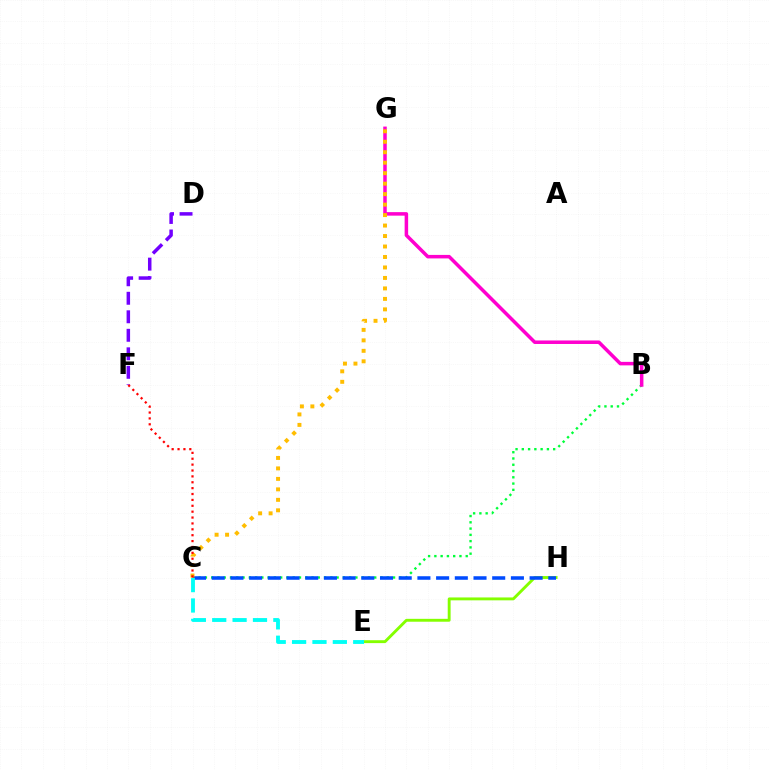{('B', 'C'): [{'color': '#00ff39', 'line_style': 'dotted', 'thickness': 1.7}], ('E', 'H'): [{'color': '#84ff00', 'line_style': 'solid', 'thickness': 2.08}], ('C', 'H'): [{'color': '#004bff', 'line_style': 'dashed', 'thickness': 2.54}], ('D', 'F'): [{'color': '#7200ff', 'line_style': 'dashed', 'thickness': 2.51}], ('B', 'G'): [{'color': '#ff00cf', 'line_style': 'solid', 'thickness': 2.53}], ('C', 'G'): [{'color': '#ffbd00', 'line_style': 'dotted', 'thickness': 2.85}], ('C', 'F'): [{'color': '#ff0000', 'line_style': 'dotted', 'thickness': 1.6}], ('C', 'E'): [{'color': '#00fff6', 'line_style': 'dashed', 'thickness': 2.77}]}